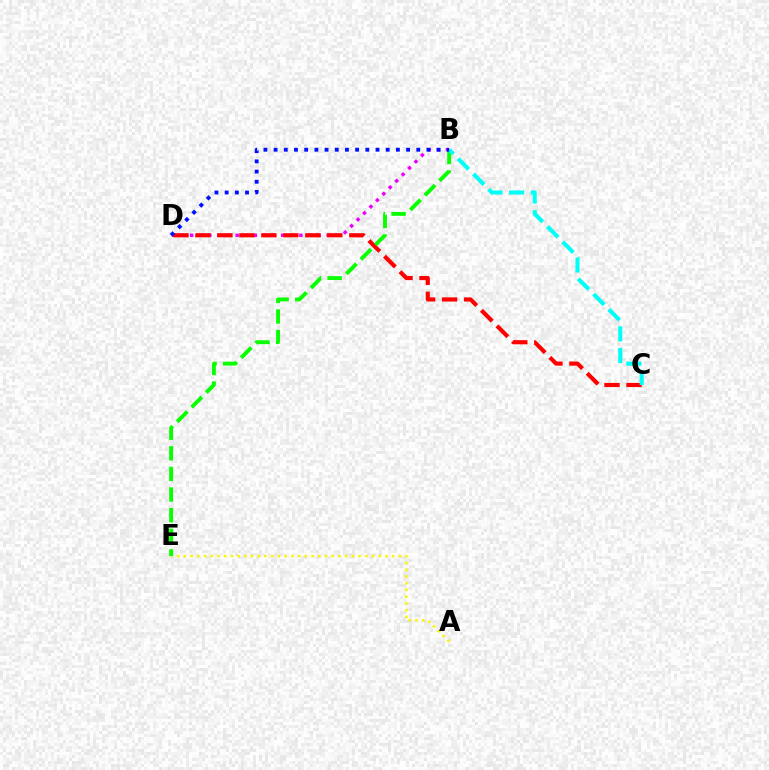{('A', 'E'): [{'color': '#fcf500', 'line_style': 'dotted', 'thickness': 1.83}], ('B', 'D'): [{'color': '#ee00ff', 'line_style': 'dotted', 'thickness': 2.47}, {'color': '#0010ff', 'line_style': 'dotted', 'thickness': 2.77}], ('C', 'D'): [{'color': '#ff0000', 'line_style': 'dashed', 'thickness': 2.99}], ('B', 'E'): [{'color': '#08ff00', 'line_style': 'dashed', 'thickness': 2.8}], ('B', 'C'): [{'color': '#00fff6', 'line_style': 'dashed', 'thickness': 2.94}]}